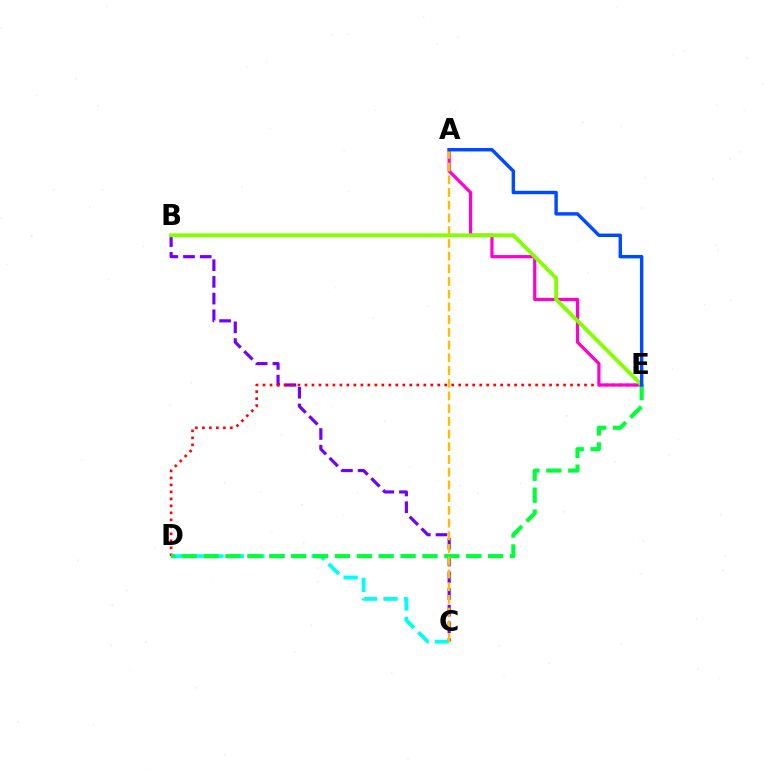{('B', 'C'): [{'color': '#7200ff', 'line_style': 'dashed', 'thickness': 2.27}], ('D', 'E'): [{'color': '#ff0000', 'line_style': 'dotted', 'thickness': 1.9}, {'color': '#00ff39', 'line_style': 'dashed', 'thickness': 2.97}], ('C', 'D'): [{'color': '#00fff6', 'line_style': 'dashed', 'thickness': 2.78}], ('A', 'E'): [{'color': '#ff00cf', 'line_style': 'solid', 'thickness': 2.31}, {'color': '#004bff', 'line_style': 'solid', 'thickness': 2.47}], ('A', 'C'): [{'color': '#ffbd00', 'line_style': 'dashed', 'thickness': 1.73}], ('B', 'E'): [{'color': '#84ff00', 'line_style': 'solid', 'thickness': 2.78}]}